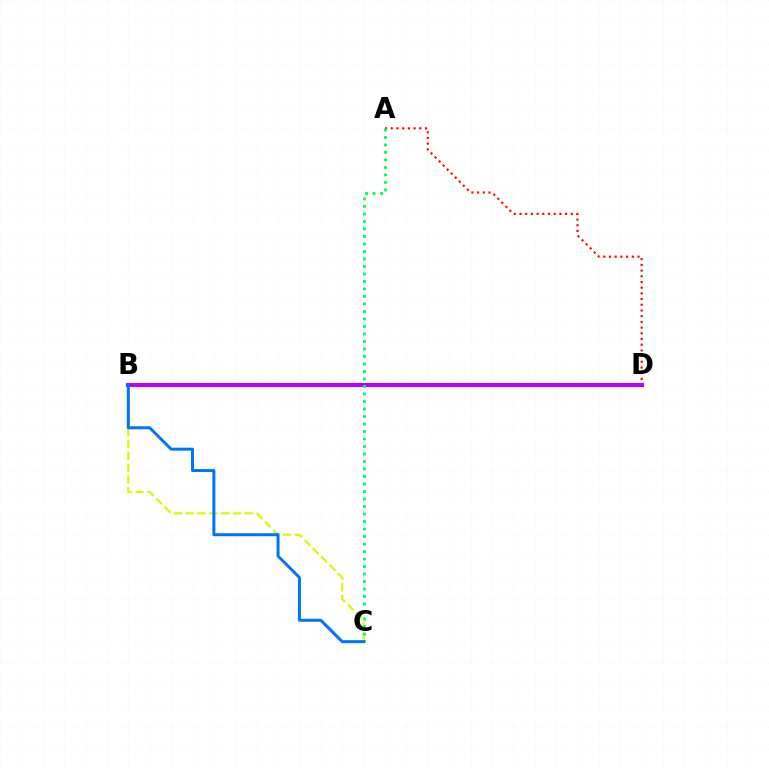{('B', 'C'): [{'color': '#d1ff00', 'line_style': 'dashed', 'thickness': 1.6}, {'color': '#0074ff', 'line_style': 'solid', 'thickness': 2.16}], ('A', 'D'): [{'color': '#ff0000', 'line_style': 'dotted', 'thickness': 1.55}], ('B', 'D'): [{'color': '#b900ff', 'line_style': 'solid', 'thickness': 2.96}], ('A', 'C'): [{'color': '#00ff5c', 'line_style': 'dotted', 'thickness': 2.04}]}